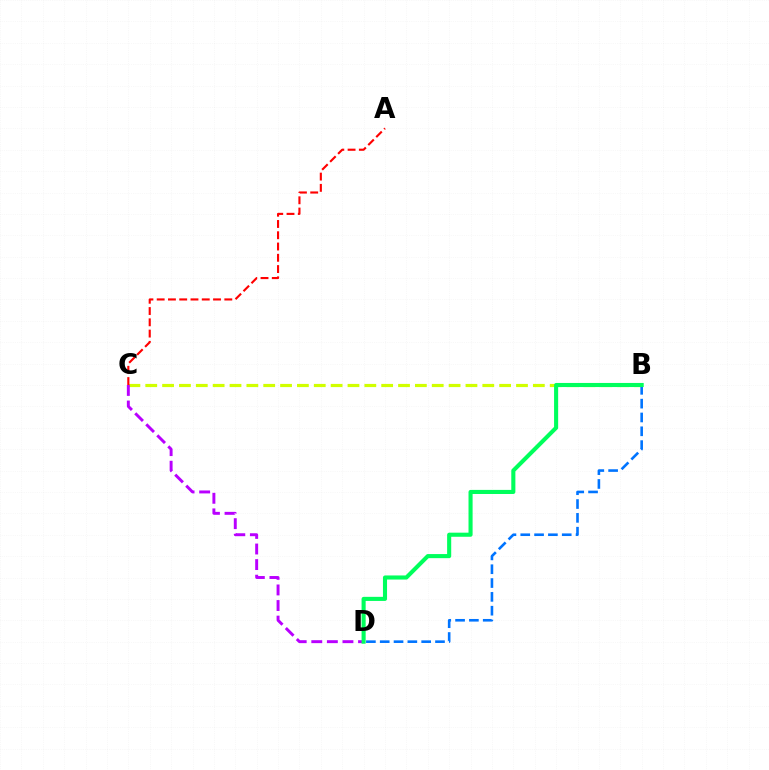{('B', 'C'): [{'color': '#d1ff00', 'line_style': 'dashed', 'thickness': 2.29}], ('A', 'C'): [{'color': '#ff0000', 'line_style': 'dashed', 'thickness': 1.53}], ('B', 'D'): [{'color': '#0074ff', 'line_style': 'dashed', 'thickness': 1.88}, {'color': '#00ff5c', 'line_style': 'solid', 'thickness': 2.95}], ('C', 'D'): [{'color': '#b900ff', 'line_style': 'dashed', 'thickness': 2.12}]}